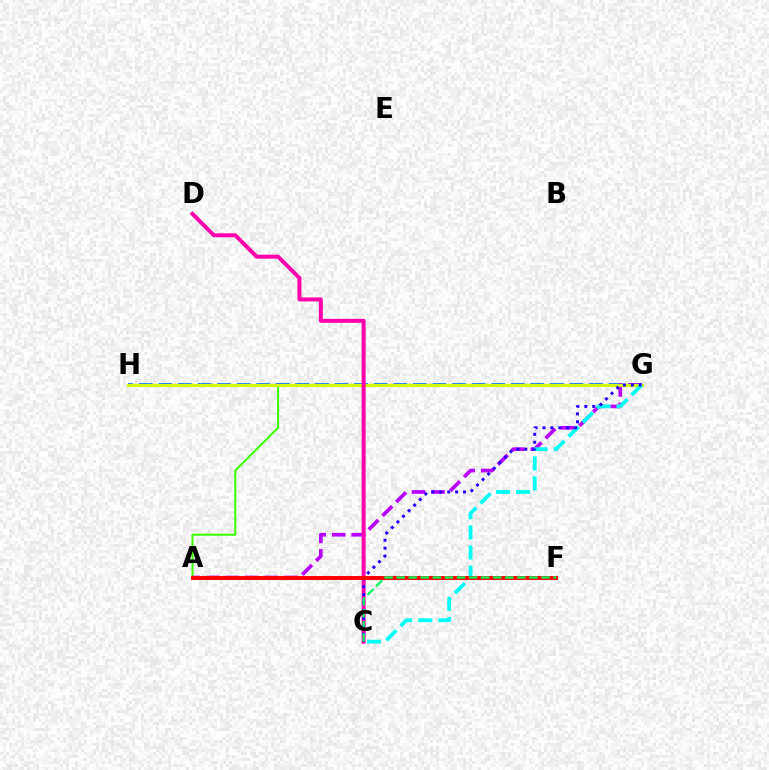{('A', 'G'): [{'color': '#3dff00', 'line_style': 'solid', 'thickness': 1.5}, {'color': '#b900ff', 'line_style': 'dashed', 'thickness': 2.65}], ('G', 'H'): [{'color': '#ff9400', 'line_style': 'dotted', 'thickness': 1.73}, {'color': '#0074ff', 'line_style': 'dashed', 'thickness': 2.66}, {'color': '#d1ff00', 'line_style': 'solid', 'thickness': 2.22}], ('C', 'D'): [{'color': '#ff00ac', 'line_style': 'solid', 'thickness': 2.86}], ('C', 'G'): [{'color': '#00fff6', 'line_style': 'dashed', 'thickness': 2.73}, {'color': '#2500ff', 'line_style': 'dotted', 'thickness': 2.15}], ('A', 'F'): [{'color': '#ff0000', 'line_style': 'solid', 'thickness': 2.83}], ('C', 'F'): [{'color': '#00ff5c', 'line_style': 'dashed', 'thickness': 1.64}]}